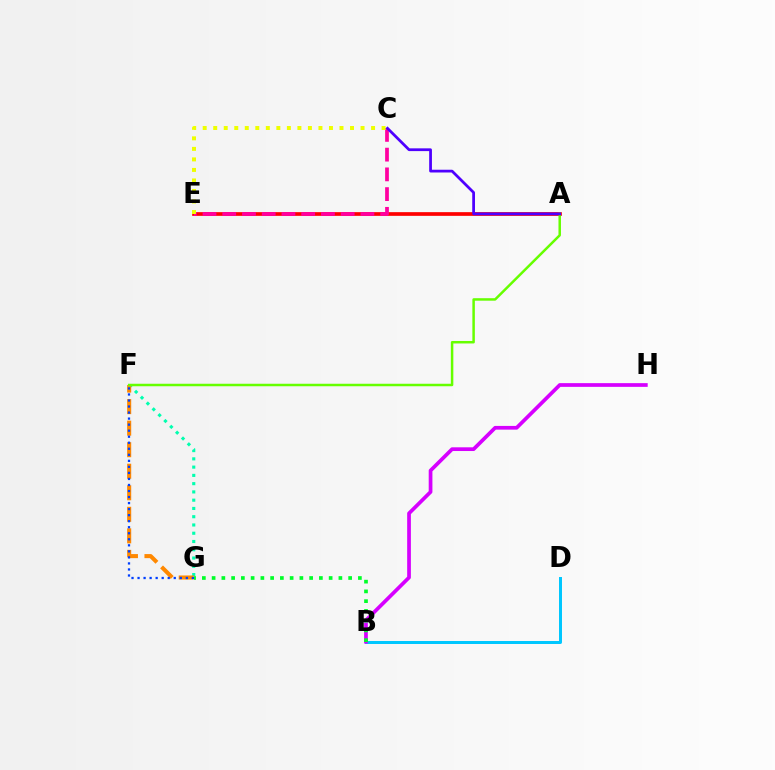{('A', 'E'): [{'color': '#ff0000', 'line_style': 'solid', 'thickness': 2.66}], ('C', 'E'): [{'color': '#ff00a0', 'line_style': 'dashed', 'thickness': 2.68}, {'color': '#eeff00', 'line_style': 'dotted', 'thickness': 2.86}], ('F', 'G'): [{'color': '#00ffaf', 'line_style': 'dotted', 'thickness': 2.25}, {'color': '#ff8800', 'line_style': 'dashed', 'thickness': 2.93}, {'color': '#003fff', 'line_style': 'dotted', 'thickness': 1.64}], ('B', 'D'): [{'color': '#00c7ff', 'line_style': 'solid', 'thickness': 2.15}], ('A', 'F'): [{'color': '#66ff00', 'line_style': 'solid', 'thickness': 1.79}], ('A', 'C'): [{'color': '#4f00ff', 'line_style': 'solid', 'thickness': 1.98}], ('B', 'H'): [{'color': '#d600ff', 'line_style': 'solid', 'thickness': 2.68}], ('B', 'G'): [{'color': '#00ff27', 'line_style': 'dotted', 'thickness': 2.65}]}